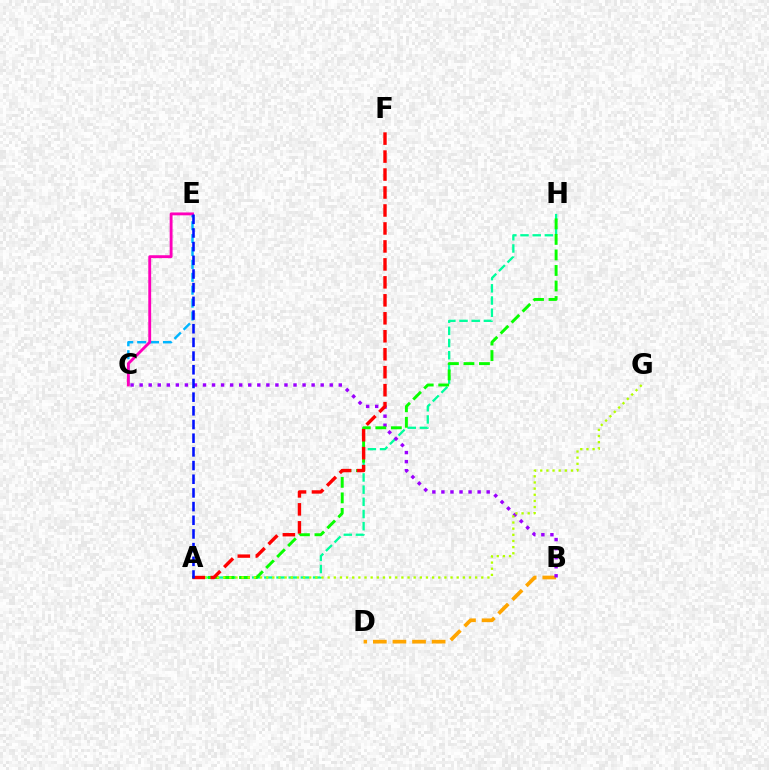{('A', 'H'): [{'color': '#00ff9d', 'line_style': 'dashed', 'thickness': 1.66}, {'color': '#08ff00', 'line_style': 'dashed', 'thickness': 2.11}], ('C', 'E'): [{'color': '#00b5ff', 'line_style': 'dashed', 'thickness': 1.75}, {'color': '#ff00bd', 'line_style': 'solid', 'thickness': 2.06}], ('B', 'D'): [{'color': '#ffa500', 'line_style': 'dashed', 'thickness': 2.66}], ('B', 'C'): [{'color': '#9b00ff', 'line_style': 'dotted', 'thickness': 2.46}], ('A', 'G'): [{'color': '#b3ff00', 'line_style': 'dotted', 'thickness': 1.67}], ('A', 'F'): [{'color': '#ff0000', 'line_style': 'dashed', 'thickness': 2.44}], ('A', 'E'): [{'color': '#0010ff', 'line_style': 'dashed', 'thickness': 1.86}]}